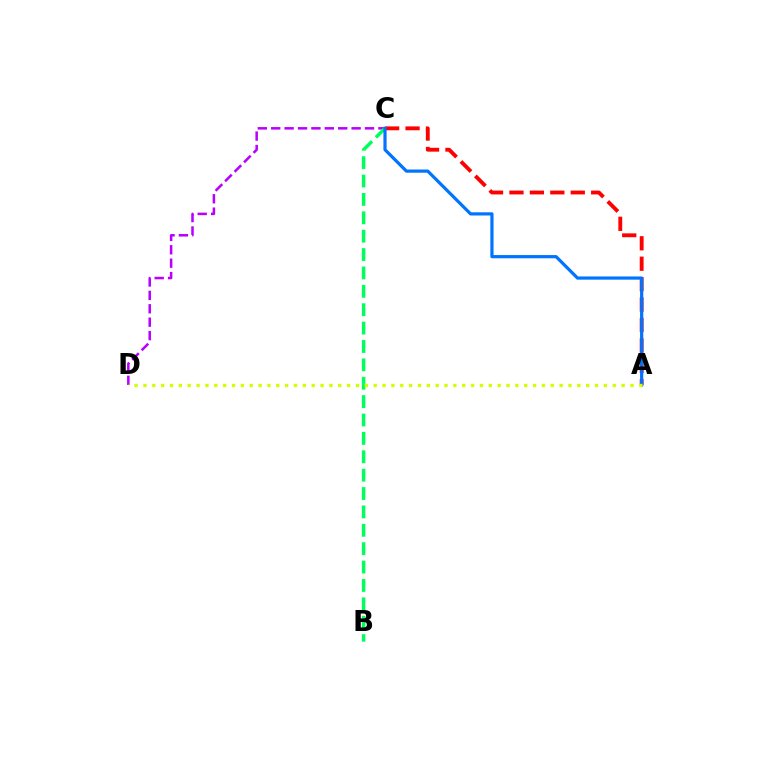{('C', 'D'): [{'color': '#b900ff', 'line_style': 'dashed', 'thickness': 1.82}], ('A', 'C'): [{'color': '#ff0000', 'line_style': 'dashed', 'thickness': 2.78}, {'color': '#0074ff', 'line_style': 'solid', 'thickness': 2.3}], ('B', 'C'): [{'color': '#00ff5c', 'line_style': 'dashed', 'thickness': 2.5}], ('A', 'D'): [{'color': '#d1ff00', 'line_style': 'dotted', 'thickness': 2.41}]}